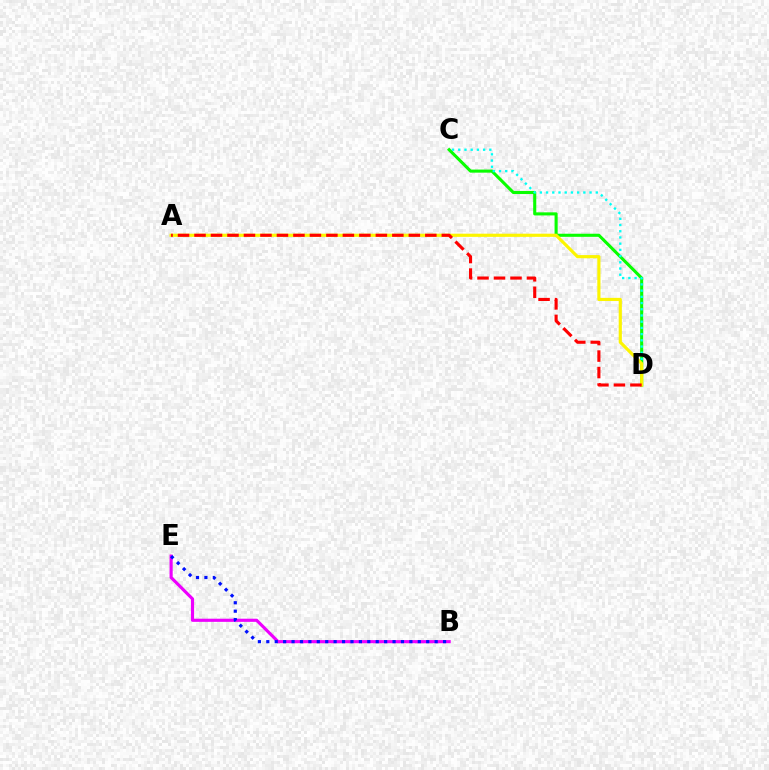{('B', 'E'): [{'color': '#ee00ff', 'line_style': 'solid', 'thickness': 2.26}, {'color': '#0010ff', 'line_style': 'dotted', 'thickness': 2.29}], ('C', 'D'): [{'color': '#08ff00', 'line_style': 'solid', 'thickness': 2.22}, {'color': '#00fff6', 'line_style': 'dotted', 'thickness': 1.69}], ('A', 'D'): [{'color': '#fcf500', 'line_style': 'solid', 'thickness': 2.28}, {'color': '#ff0000', 'line_style': 'dashed', 'thickness': 2.24}]}